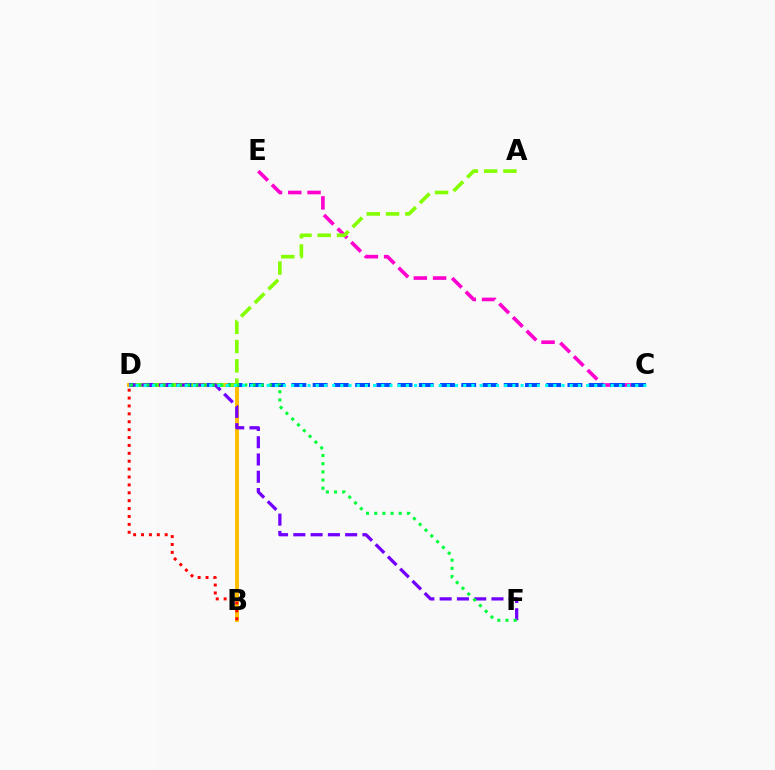{('B', 'D'): [{'color': '#ffbd00', 'line_style': 'solid', 'thickness': 2.82}, {'color': '#ff0000', 'line_style': 'dotted', 'thickness': 2.15}], ('C', 'E'): [{'color': '#ff00cf', 'line_style': 'dashed', 'thickness': 2.62}], ('C', 'D'): [{'color': '#004bff', 'line_style': 'dashed', 'thickness': 2.88}, {'color': '#00fff6', 'line_style': 'dotted', 'thickness': 2.23}], ('A', 'D'): [{'color': '#84ff00', 'line_style': 'dashed', 'thickness': 2.62}], ('D', 'F'): [{'color': '#7200ff', 'line_style': 'dashed', 'thickness': 2.35}, {'color': '#00ff39', 'line_style': 'dotted', 'thickness': 2.22}]}